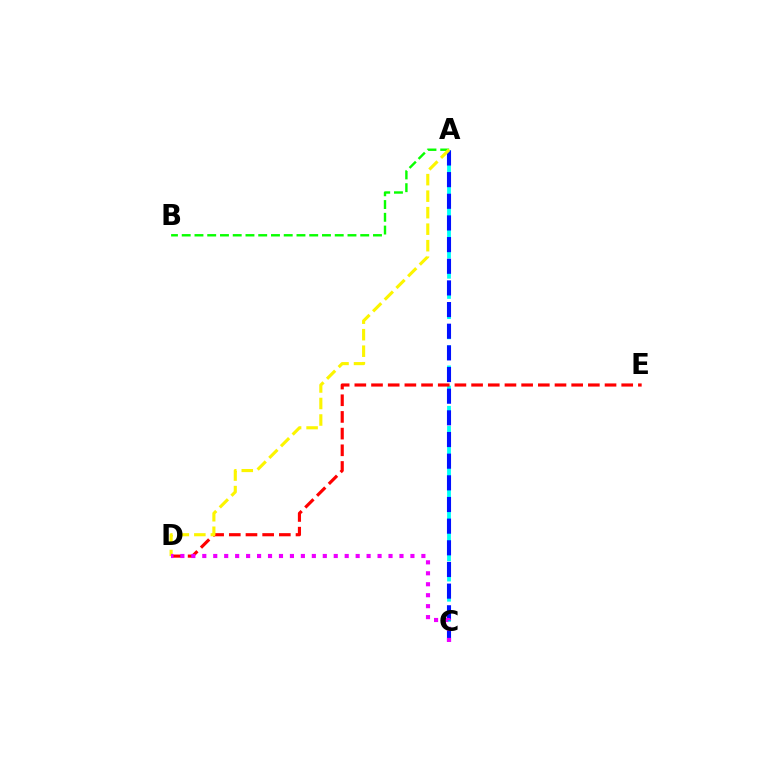{('A', 'C'): [{'color': '#00fff6', 'line_style': 'dashed', 'thickness': 2.74}, {'color': '#0010ff', 'line_style': 'dashed', 'thickness': 2.94}], ('A', 'B'): [{'color': '#08ff00', 'line_style': 'dashed', 'thickness': 1.73}], ('D', 'E'): [{'color': '#ff0000', 'line_style': 'dashed', 'thickness': 2.27}], ('A', 'D'): [{'color': '#fcf500', 'line_style': 'dashed', 'thickness': 2.24}], ('C', 'D'): [{'color': '#ee00ff', 'line_style': 'dotted', 'thickness': 2.98}]}